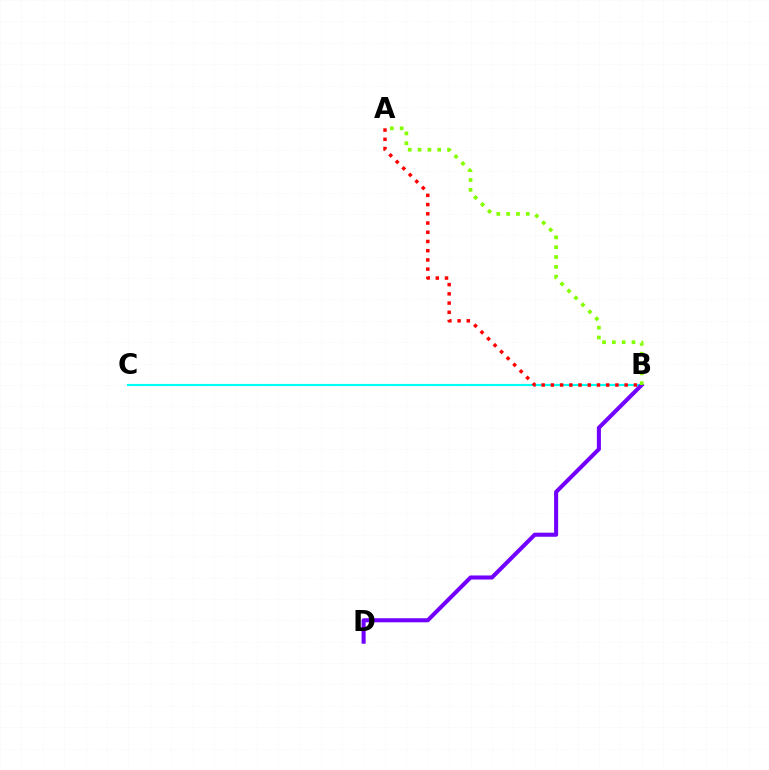{('B', 'C'): [{'color': '#00fff6', 'line_style': 'solid', 'thickness': 1.56}], ('A', 'B'): [{'color': '#ff0000', 'line_style': 'dotted', 'thickness': 2.51}, {'color': '#84ff00', 'line_style': 'dotted', 'thickness': 2.67}], ('B', 'D'): [{'color': '#7200ff', 'line_style': 'solid', 'thickness': 2.92}]}